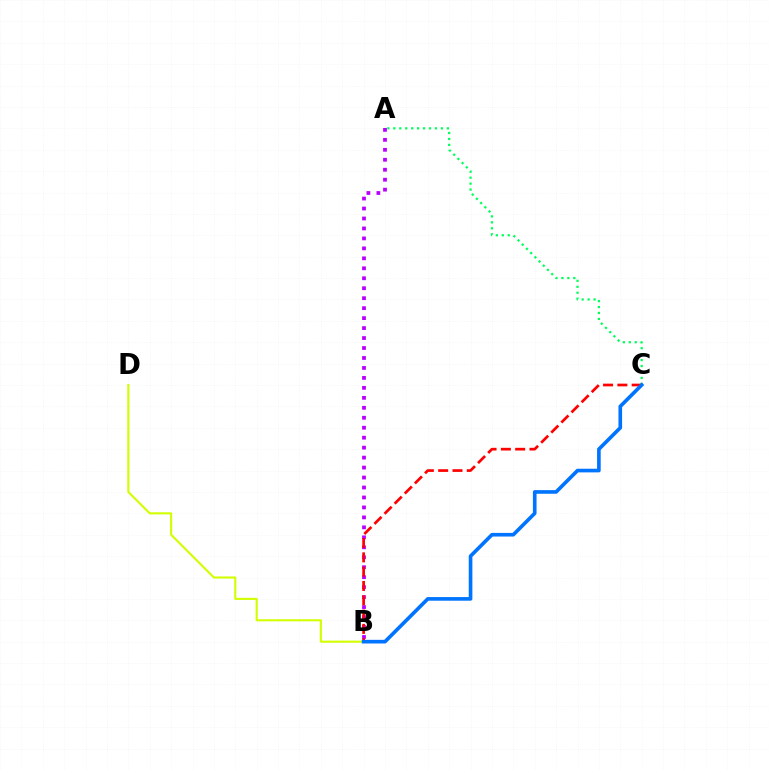{('A', 'B'): [{'color': '#b900ff', 'line_style': 'dotted', 'thickness': 2.71}], ('B', 'D'): [{'color': '#d1ff00', 'line_style': 'solid', 'thickness': 1.52}], ('A', 'C'): [{'color': '#00ff5c', 'line_style': 'dotted', 'thickness': 1.62}], ('B', 'C'): [{'color': '#ff0000', 'line_style': 'dashed', 'thickness': 1.94}, {'color': '#0074ff', 'line_style': 'solid', 'thickness': 2.62}]}